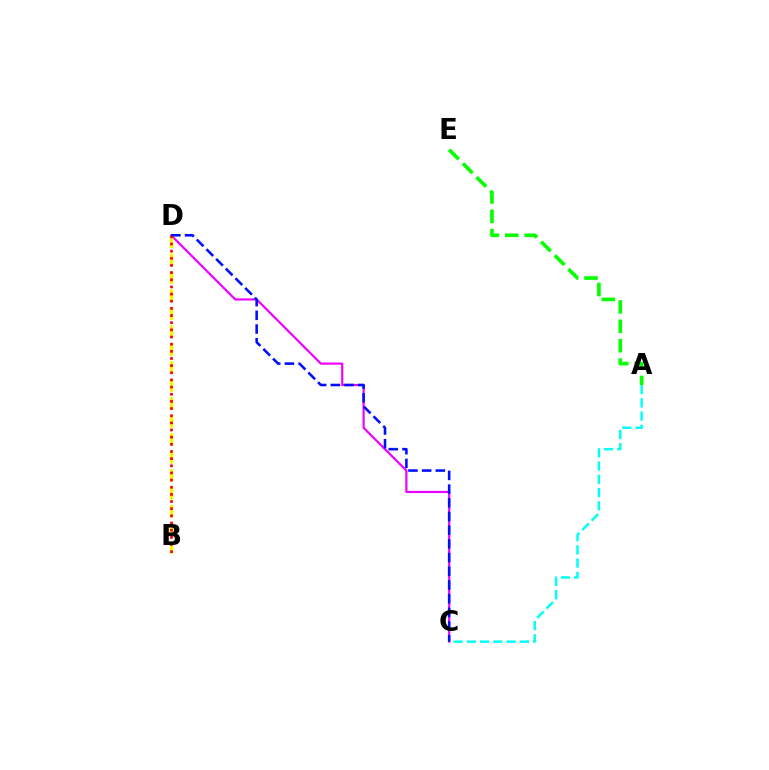{('C', 'D'): [{'color': '#ee00ff', 'line_style': 'solid', 'thickness': 1.58}, {'color': '#0010ff', 'line_style': 'dashed', 'thickness': 1.86}], ('A', 'C'): [{'color': '#00fff6', 'line_style': 'dashed', 'thickness': 1.8}], ('A', 'E'): [{'color': '#08ff00', 'line_style': 'dashed', 'thickness': 2.63}], ('B', 'D'): [{'color': '#fcf500', 'line_style': 'dashed', 'thickness': 2.44}, {'color': '#ff0000', 'line_style': 'dotted', 'thickness': 1.94}]}